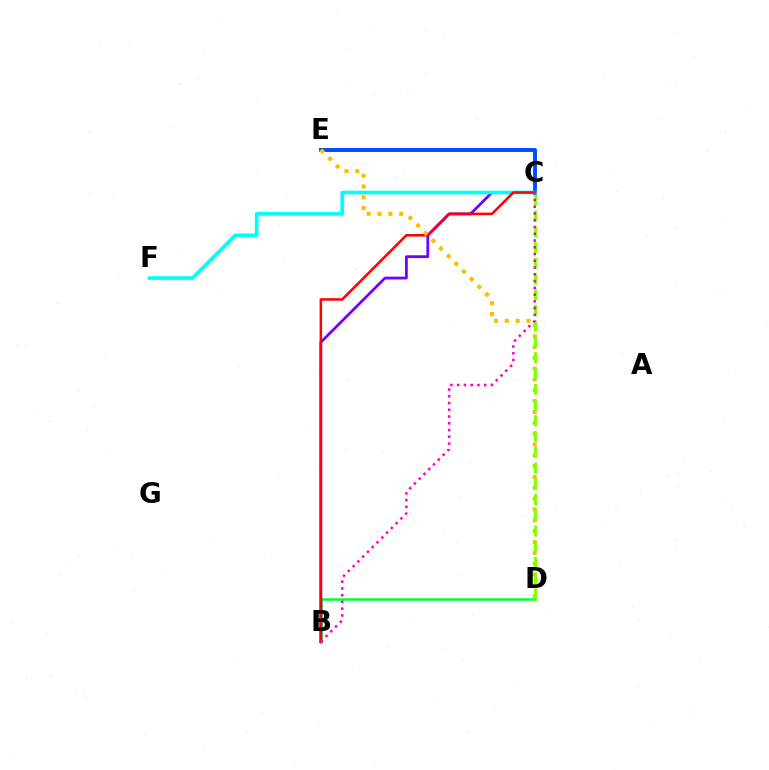{('B', 'D'): [{'color': '#00ff39', 'line_style': 'solid', 'thickness': 1.81}], ('B', 'C'): [{'color': '#7200ff', 'line_style': 'solid', 'thickness': 2.01}, {'color': '#ff0000', 'line_style': 'solid', 'thickness': 1.82}, {'color': '#ff00cf', 'line_style': 'dotted', 'thickness': 1.84}], ('C', 'E'): [{'color': '#004bff', 'line_style': 'solid', 'thickness': 2.81}], ('C', 'F'): [{'color': '#00fff6', 'line_style': 'solid', 'thickness': 2.65}], ('D', 'E'): [{'color': '#ffbd00', 'line_style': 'dotted', 'thickness': 2.94}], ('C', 'D'): [{'color': '#84ff00', 'line_style': 'dashed', 'thickness': 2.14}]}